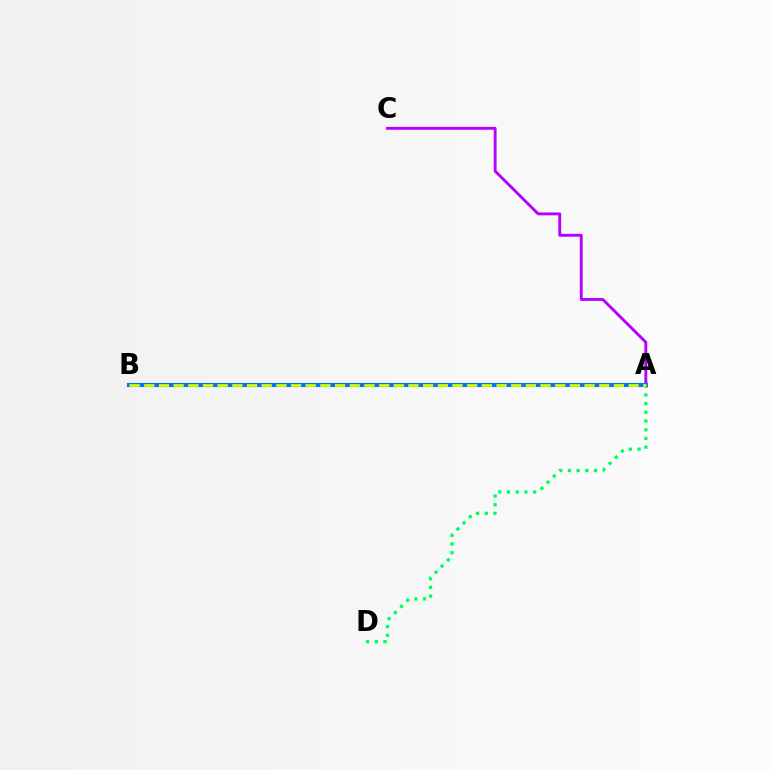{('A', 'B'): [{'color': '#ff0000', 'line_style': 'dashed', 'thickness': 2.74}, {'color': '#0074ff', 'line_style': 'solid', 'thickness': 2.96}, {'color': '#d1ff00', 'line_style': 'dashed', 'thickness': 1.99}], ('A', 'C'): [{'color': '#b900ff', 'line_style': 'solid', 'thickness': 2.09}], ('A', 'D'): [{'color': '#00ff5c', 'line_style': 'dotted', 'thickness': 2.37}]}